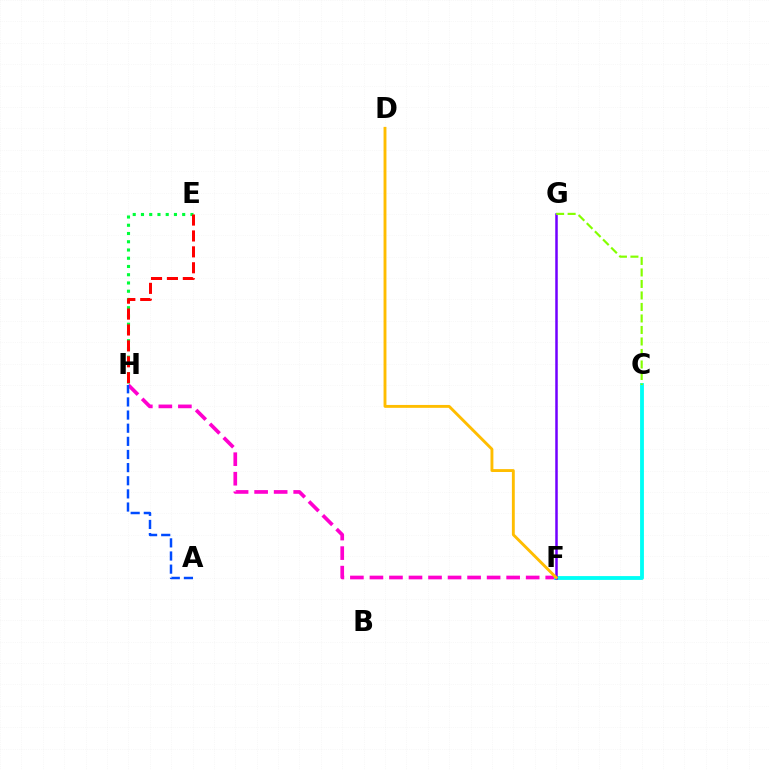{('F', 'H'): [{'color': '#ff00cf', 'line_style': 'dashed', 'thickness': 2.65}], ('C', 'F'): [{'color': '#00fff6', 'line_style': 'solid', 'thickness': 2.76}], ('F', 'G'): [{'color': '#7200ff', 'line_style': 'solid', 'thickness': 1.81}], ('E', 'H'): [{'color': '#00ff39', 'line_style': 'dotted', 'thickness': 2.24}, {'color': '#ff0000', 'line_style': 'dashed', 'thickness': 2.16}], ('C', 'G'): [{'color': '#84ff00', 'line_style': 'dashed', 'thickness': 1.56}], ('D', 'F'): [{'color': '#ffbd00', 'line_style': 'solid', 'thickness': 2.08}], ('A', 'H'): [{'color': '#004bff', 'line_style': 'dashed', 'thickness': 1.78}]}